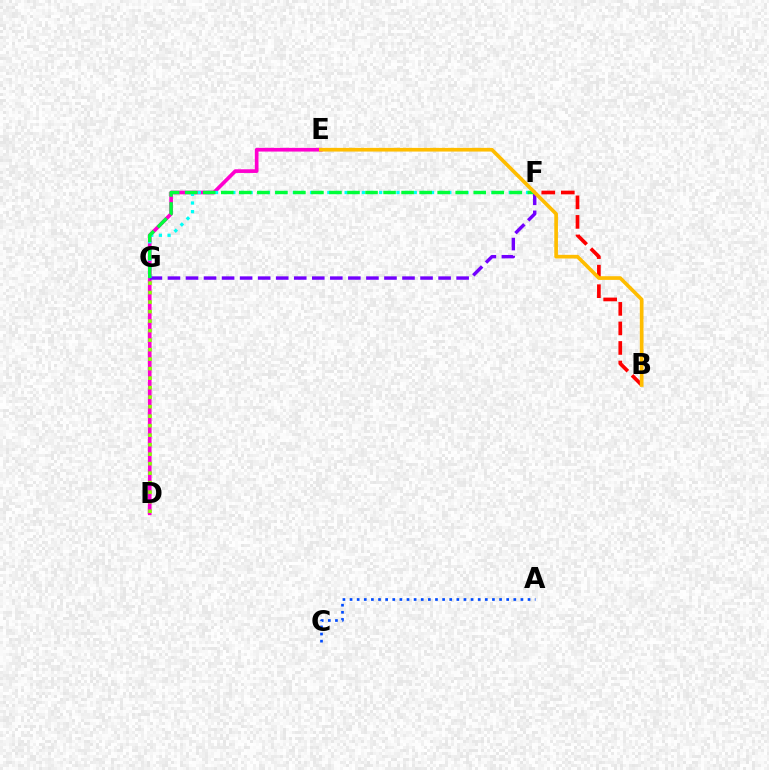{('B', 'F'): [{'color': '#ff0000', 'line_style': 'dashed', 'thickness': 2.65}], ('D', 'E'): [{'color': '#ff00cf', 'line_style': 'solid', 'thickness': 2.65}], ('F', 'G'): [{'color': '#7200ff', 'line_style': 'dashed', 'thickness': 2.45}, {'color': '#00fff6', 'line_style': 'dotted', 'thickness': 2.35}, {'color': '#00ff39', 'line_style': 'dashed', 'thickness': 2.45}], ('A', 'C'): [{'color': '#004bff', 'line_style': 'dotted', 'thickness': 1.93}], ('B', 'E'): [{'color': '#ffbd00', 'line_style': 'solid', 'thickness': 2.64}], ('D', 'G'): [{'color': '#84ff00', 'line_style': 'dotted', 'thickness': 2.58}]}